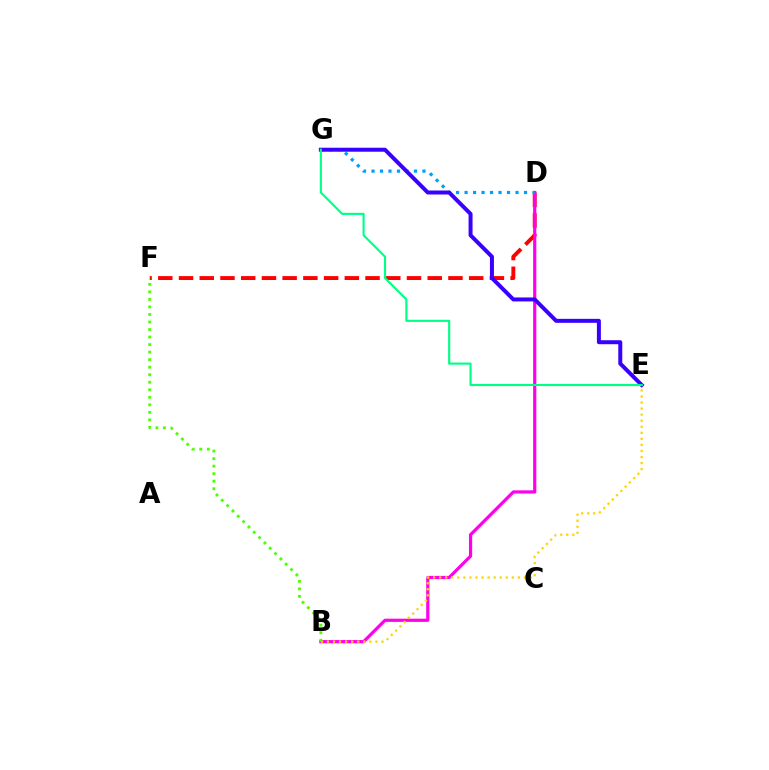{('D', 'F'): [{'color': '#ff0000', 'line_style': 'dashed', 'thickness': 2.82}], ('B', 'D'): [{'color': '#ff00ed', 'line_style': 'solid', 'thickness': 2.31}], ('D', 'G'): [{'color': '#009eff', 'line_style': 'dotted', 'thickness': 2.31}], ('E', 'G'): [{'color': '#3700ff', 'line_style': 'solid', 'thickness': 2.87}, {'color': '#00ff86', 'line_style': 'solid', 'thickness': 1.53}], ('B', 'E'): [{'color': '#ffd500', 'line_style': 'dotted', 'thickness': 1.64}], ('B', 'F'): [{'color': '#4fff00', 'line_style': 'dotted', 'thickness': 2.05}]}